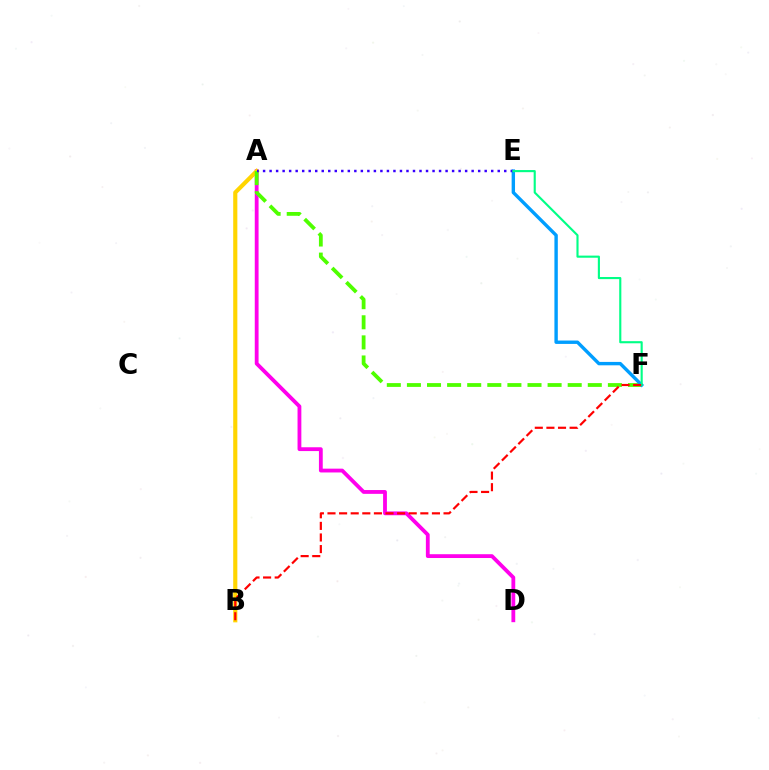{('A', 'D'): [{'color': '#ff00ed', 'line_style': 'solid', 'thickness': 2.74}], ('A', 'B'): [{'color': '#ffd500', 'line_style': 'solid', 'thickness': 2.98}], ('A', 'F'): [{'color': '#4fff00', 'line_style': 'dashed', 'thickness': 2.73}], ('E', 'F'): [{'color': '#009eff', 'line_style': 'solid', 'thickness': 2.44}, {'color': '#00ff86', 'line_style': 'solid', 'thickness': 1.53}], ('A', 'E'): [{'color': '#3700ff', 'line_style': 'dotted', 'thickness': 1.77}], ('B', 'F'): [{'color': '#ff0000', 'line_style': 'dashed', 'thickness': 1.58}]}